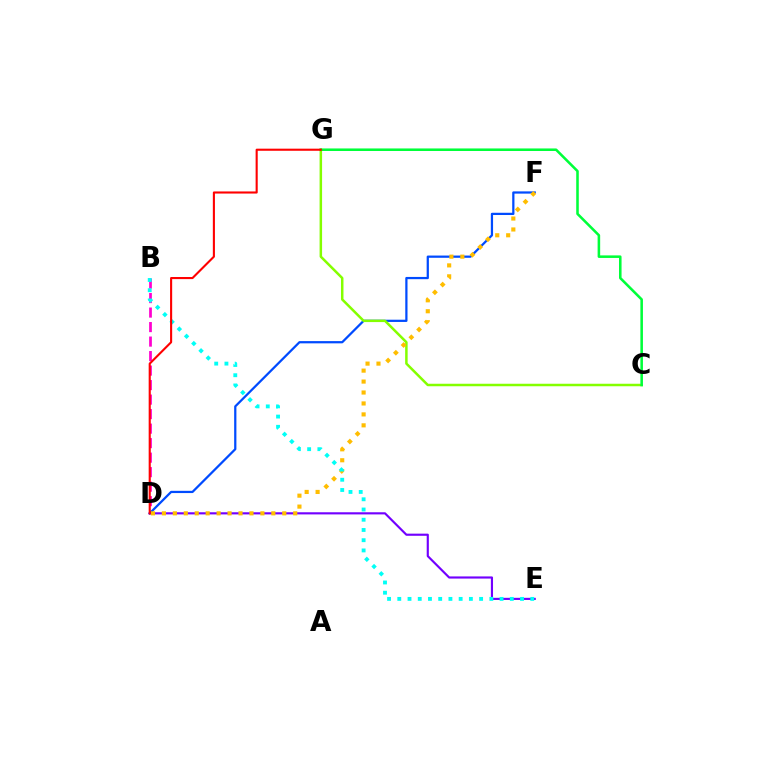{('B', 'D'): [{'color': '#ff00cf', 'line_style': 'dashed', 'thickness': 1.97}], ('D', 'F'): [{'color': '#004bff', 'line_style': 'solid', 'thickness': 1.61}, {'color': '#ffbd00', 'line_style': 'dotted', 'thickness': 2.97}], ('D', 'E'): [{'color': '#7200ff', 'line_style': 'solid', 'thickness': 1.55}], ('C', 'G'): [{'color': '#84ff00', 'line_style': 'solid', 'thickness': 1.8}, {'color': '#00ff39', 'line_style': 'solid', 'thickness': 1.84}], ('B', 'E'): [{'color': '#00fff6', 'line_style': 'dotted', 'thickness': 2.78}], ('D', 'G'): [{'color': '#ff0000', 'line_style': 'solid', 'thickness': 1.52}]}